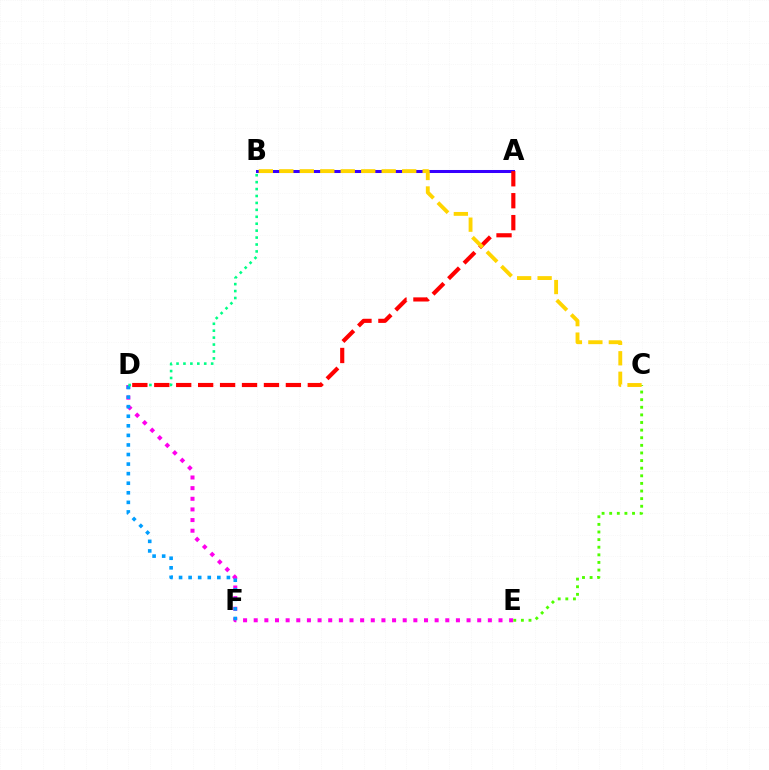{('A', 'B'): [{'color': '#3700ff', 'line_style': 'solid', 'thickness': 2.18}], ('D', 'E'): [{'color': '#ff00ed', 'line_style': 'dotted', 'thickness': 2.89}], ('C', 'E'): [{'color': '#4fff00', 'line_style': 'dotted', 'thickness': 2.07}], ('D', 'F'): [{'color': '#009eff', 'line_style': 'dotted', 'thickness': 2.6}], ('B', 'D'): [{'color': '#00ff86', 'line_style': 'dotted', 'thickness': 1.88}], ('A', 'D'): [{'color': '#ff0000', 'line_style': 'dashed', 'thickness': 2.98}], ('B', 'C'): [{'color': '#ffd500', 'line_style': 'dashed', 'thickness': 2.78}]}